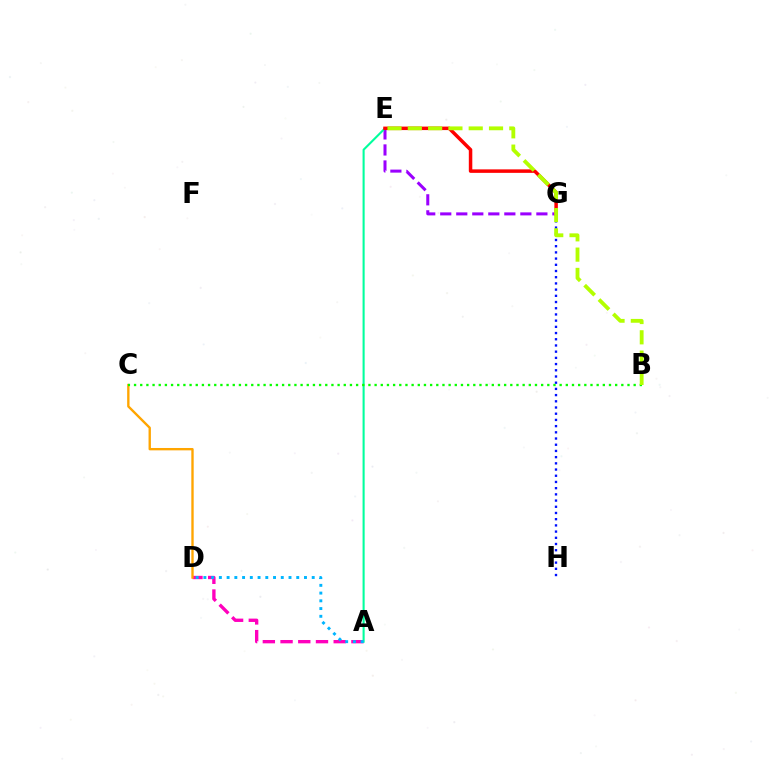{('A', 'D'): [{'color': '#ff00bd', 'line_style': 'dashed', 'thickness': 2.41}, {'color': '#00b5ff', 'line_style': 'dotted', 'thickness': 2.1}], ('E', 'G'): [{'color': '#9b00ff', 'line_style': 'dashed', 'thickness': 2.18}, {'color': '#ff0000', 'line_style': 'solid', 'thickness': 2.51}], ('C', 'D'): [{'color': '#ffa500', 'line_style': 'solid', 'thickness': 1.7}], ('A', 'E'): [{'color': '#00ff9d', 'line_style': 'solid', 'thickness': 1.51}], ('B', 'C'): [{'color': '#08ff00', 'line_style': 'dotted', 'thickness': 1.68}], ('G', 'H'): [{'color': '#0010ff', 'line_style': 'dotted', 'thickness': 1.69}], ('B', 'E'): [{'color': '#b3ff00', 'line_style': 'dashed', 'thickness': 2.76}]}